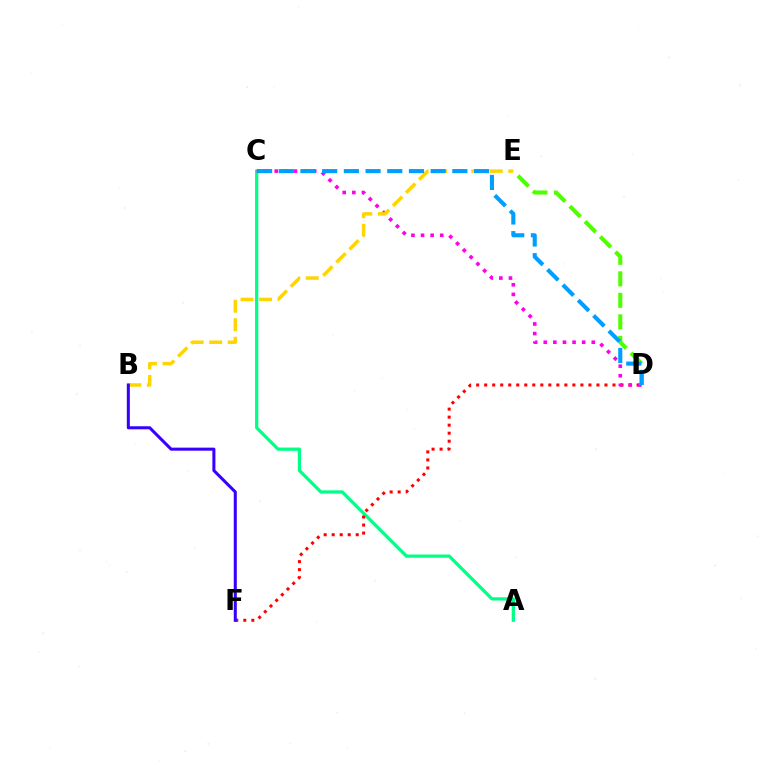{('A', 'C'): [{'color': '#00ff86', 'line_style': 'solid', 'thickness': 2.34}], ('D', 'F'): [{'color': '#ff0000', 'line_style': 'dotted', 'thickness': 2.18}], ('C', 'D'): [{'color': '#ff00ed', 'line_style': 'dotted', 'thickness': 2.61}, {'color': '#009eff', 'line_style': 'dashed', 'thickness': 2.95}], ('B', 'E'): [{'color': '#ffd500', 'line_style': 'dashed', 'thickness': 2.52}], ('D', 'E'): [{'color': '#4fff00', 'line_style': 'dashed', 'thickness': 2.92}], ('B', 'F'): [{'color': '#3700ff', 'line_style': 'solid', 'thickness': 2.19}]}